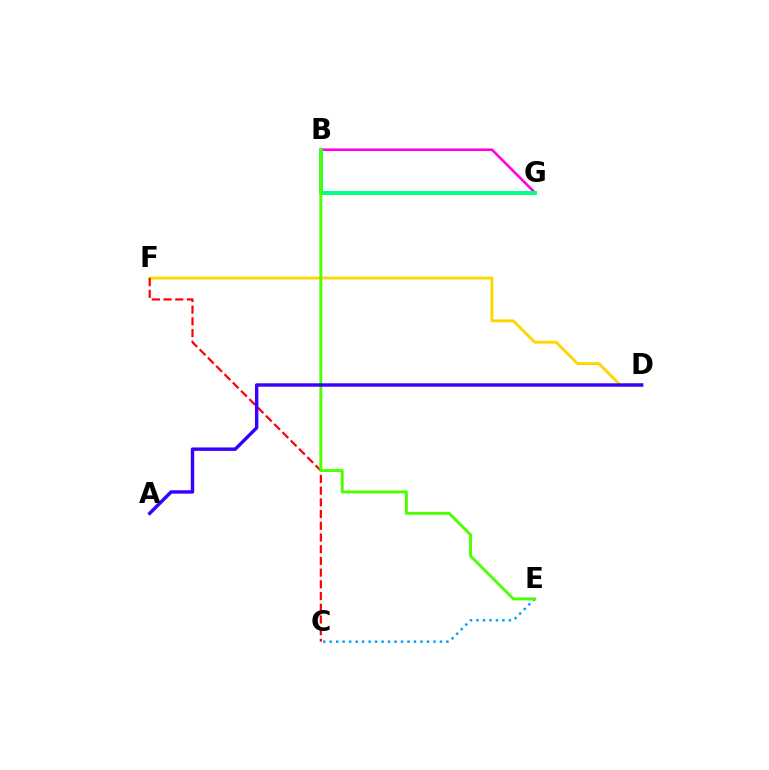{('B', 'G'): [{'color': '#ff00ed', 'line_style': 'solid', 'thickness': 1.88}, {'color': '#00ff86', 'line_style': 'solid', 'thickness': 2.84}], ('D', 'F'): [{'color': '#ffd500', 'line_style': 'solid', 'thickness': 2.06}], ('C', 'E'): [{'color': '#009eff', 'line_style': 'dotted', 'thickness': 1.76}], ('C', 'F'): [{'color': '#ff0000', 'line_style': 'dashed', 'thickness': 1.59}], ('B', 'E'): [{'color': '#4fff00', 'line_style': 'solid', 'thickness': 2.12}], ('A', 'D'): [{'color': '#3700ff', 'line_style': 'solid', 'thickness': 2.46}]}